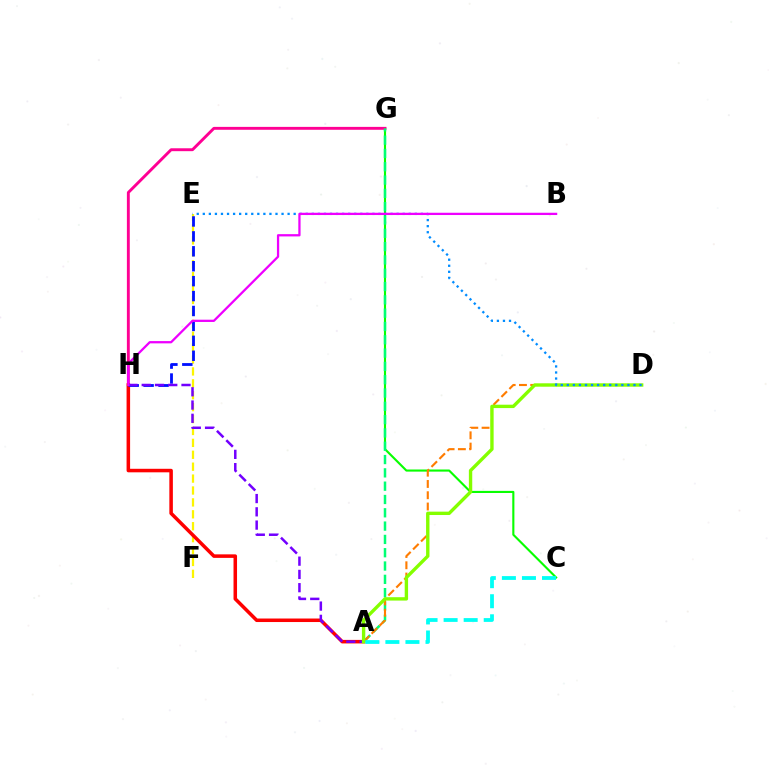{('C', 'G'): [{'color': '#08ff00', 'line_style': 'solid', 'thickness': 1.53}], ('G', 'H'): [{'color': '#ff0094', 'line_style': 'solid', 'thickness': 2.09}], ('E', 'F'): [{'color': '#fcf500', 'line_style': 'dashed', 'thickness': 1.62}], ('A', 'H'): [{'color': '#ff0000', 'line_style': 'solid', 'thickness': 2.54}, {'color': '#7200ff', 'line_style': 'dashed', 'thickness': 1.8}], ('E', 'H'): [{'color': '#0010ff', 'line_style': 'dashed', 'thickness': 2.03}], ('A', 'G'): [{'color': '#00ff74', 'line_style': 'dashed', 'thickness': 1.81}], ('A', 'D'): [{'color': '#ff7c00', 'line_style': 'dashed', 'thickness': 1.53}, {'color': '#84ff00', 'line_style': 'solid', 'thickness': 2.43}], ('A', 'C'): [{'color': '#00fff6', 'line_style': 'dashed', 'thickness': 2.72}], ('D', 'E'): [{'color': '#008cff', 'line_style': 'dotted', 'thickness': 1.65}], ('B', 'H'): [{'color': '#ee00ff', 'line_style': 'solid', 'thickness': 1.64}]}